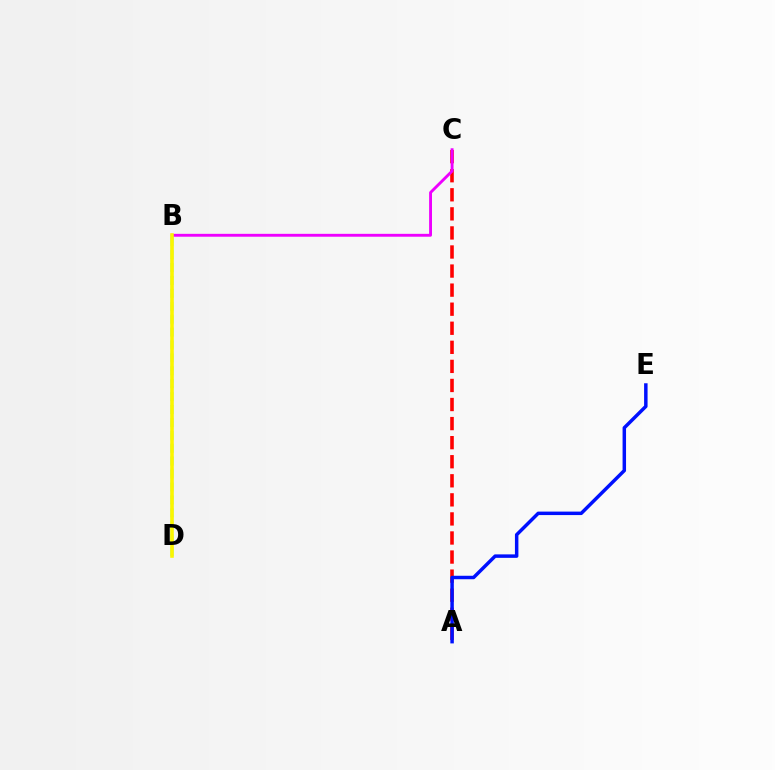{('A', 'C'): [{'color': '#ff0000', 'line_style': 'dashed', 'thickness': 2.59}], ('B', 'C'): [{'color': '#ee00ff', 'line_style': 'solid', 'thickness': 2.08}], ('B', 'D'): [{'color': '#00fff6', 'line_style': 'dashed', 'thickness': 1.58}, {'color': '#08ff00', 'line_style': 'dashed', 'thickness': 1.75}, {'color': '#fcf500', 'line_style': 'solid', 'thickness': 2.56}], ('A', 'E'): [{'color': '#0010ff', 'line_style': 'solid', 'thickness': 2.5}]}